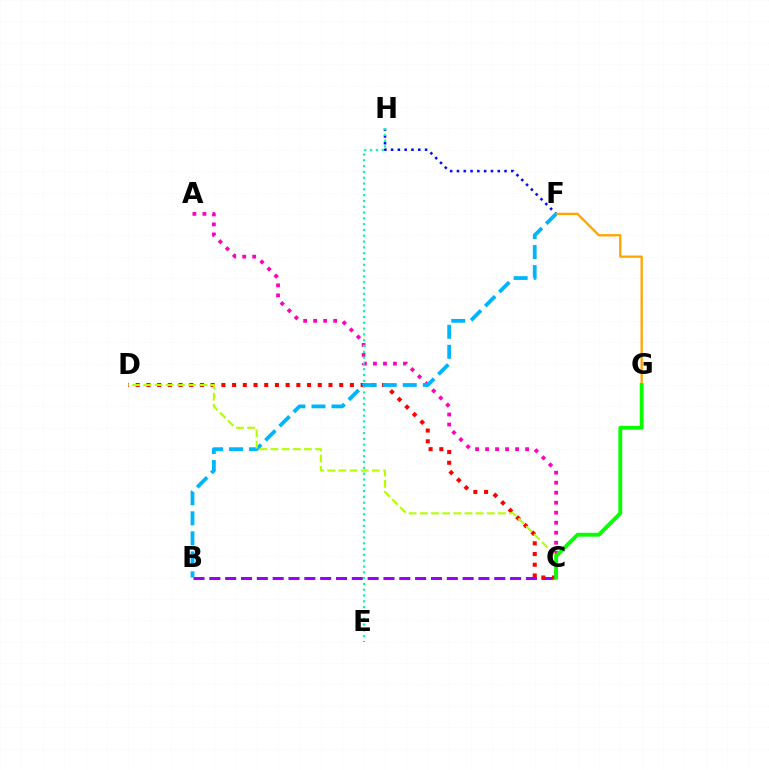{('F', 'H'): [{'color': '#0010ff', 'line_style': 'dotted', 'thickness': 1.85}], ('B', 'C'): [{'color': '#9b00ff', 'line_style': 'dashed', 'thickness': 2.15}], ('C', 'D'): [{'color': '#ff0000', 'line_style': 'dotted', 'thickness': 2.91}, {'color': '#b3ff00', 'line_style': 'dashed', 'thickness': 1.52}], ('F', 'G'): [{'color': '#ffa500', 'line_style': 'solid', 'thickness': 1.67}], ('A', 'C'): [{'color': '#ff00bd', 'line_style': 'dotted', 'thickness': 2.72}], ('E', 'H'): [{'color': '#00ff9d', 'line_style': 'dotted', 'thickness': 1.58}], ('B', 'F'): [{'color': '#00b5ff', 'line_style': 'dashed', 'thickness': 2.72}], ('C', 'G'): [{'color': '#08ff00', 'line_style': 'solid', 'thickness': 2.78}]}